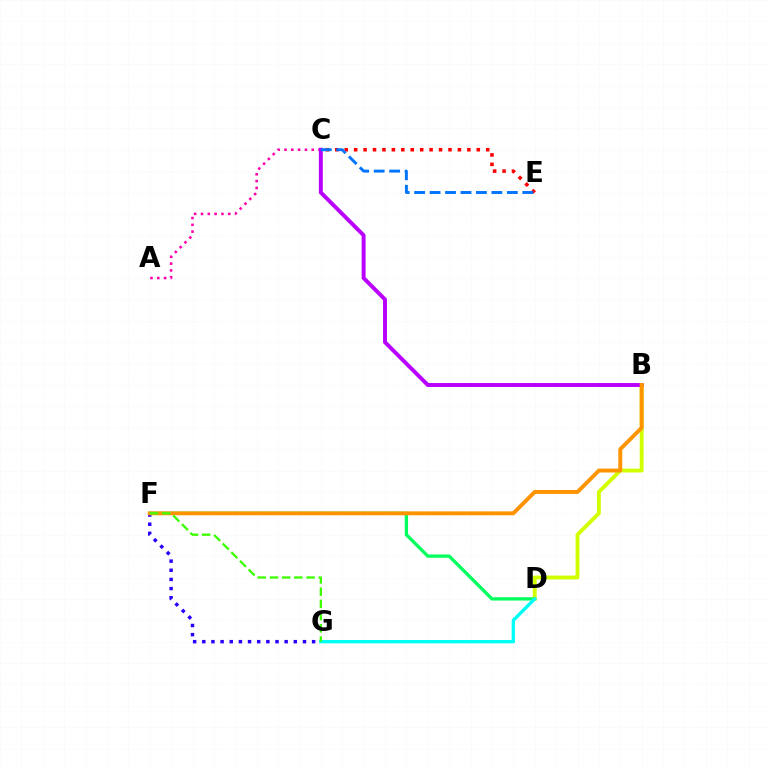{('A', 'C'): [{'color': '#ff00ac', 'line_style': 'dotted', 'thickness': 1.85}], ('C', 'E'): [{'color': '#ff0000', 'line_style': 'dotted', 'thickness': 2.56}, {'color': '#0074ff', 'line_style': 'dashed', 'thickness': 2.1}], ('D', 'F'): [{'color': '#00ff5c', 'line_style': 'solid', 'thickness': 2.38}], ('F', 'G'): [{'color': '#2500ff', 'line_style': 'dotted', 'thickness': 2.49}, {'color': '#3dff00', 'line_style': 'dashed', 'thickness': 1.66}], ('B', 'D'): [{'color': '#d1ff00', 'line_style': 'solid', 'thickness': 2.78}], ('D', 'G'): [{'color': '#00fff6', 'line_style': 'solid', 'thickness': 2.42}], ('B', 'C'): [{'color': '#b900ff', 'line_style': 'solid', 'thickness': 2.83}], ('B', 'F'): [{'color': '#ff9400', 'line_style': 'solid', 'thickness': 2.82}]}